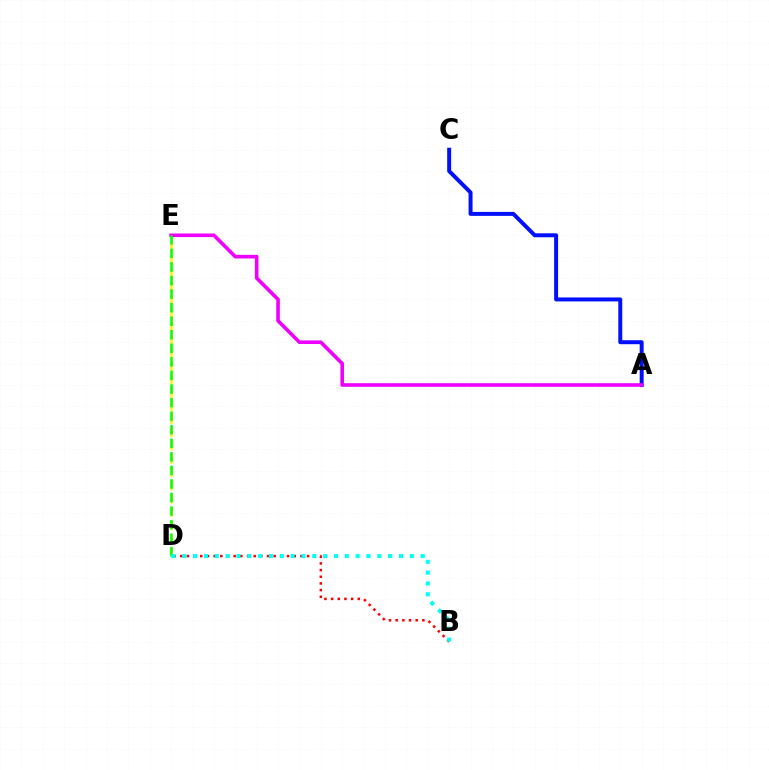{('D', 'E'): [{'color': '#fcf500', 'line_style': 'dashed', 'thickness': 1.8}, {'color': '#08ff00', 'line_style': 'dashed', 'thickness': 1.84}], ('A', 'C'): [{'color': '#0010ff', 'line_style': 'solid', 'thickness': 2.86}], ('A', 'E'): [{'color': '#ee00ff', 'line_style': 'solid', 'thickness': 2.59}], ('B', 'D'): [{'color': '#ff0000', 'line_style': 'dotted', 'thickness': 1.81}, {'color': '#00fff6', 'line_style': 'dotted', 'thickness': 2.94}]}